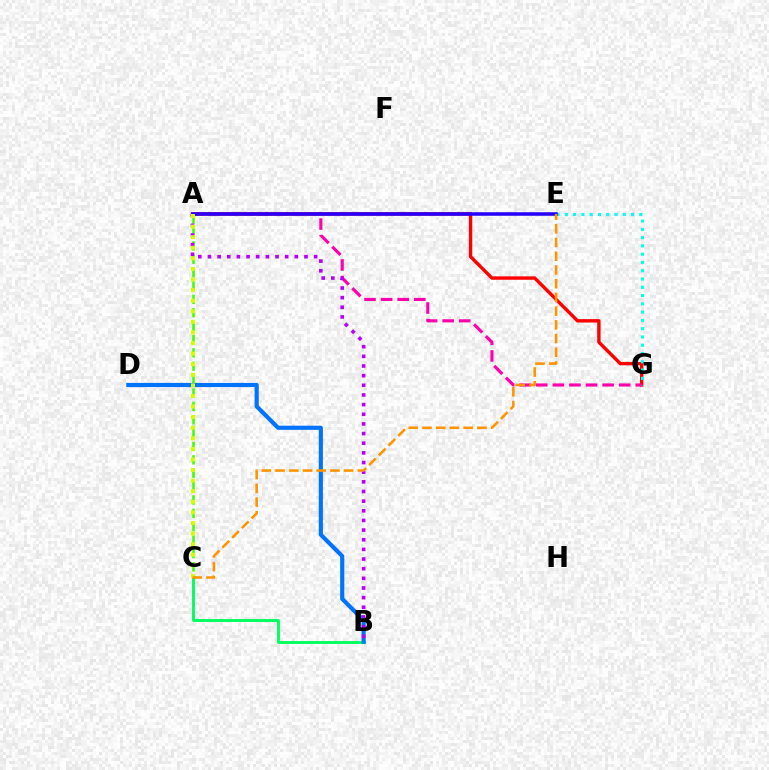{('B', 'C'): [{'color': '#00ff5c', 'line_style': 'solid', 'thickness': 2.07}], ('A', 'G'): [{'color': '#ff0000', 'line_style': 'solid', 'thickness': 2.45}, {'color': '#ff00ac', 'line_style': 'dashed', 'thickness': 2.25}], ('E', 'G'): [{'color': '#00fff6', 'line_style': 'dotted', 'thickness': 2.25}], ('A', 'C'): [{'color': '#3dff00', 'line_style': 'dashed', 'thickness': 1.82}, {'color': '#d1ff00', 'line_style': 'dotted', 'thickness': 2.88}], ('A', 'E'): [{'color': '#2500ff', 'line_style': 'solid', 'thickness': 2.55}], ('B', 'D'): [{'color': '#0074ff', 'line_style': 'solid', 'thickness': 2.99}], ('A', 'B'): [{'color': '#b900ff', 'line_style': 'dotted', 'thickness': 2.62}], ('C', 'E'): [{'color': '#ff9400', 'line_style': 'dashed', 'thickness': 1.86}]}